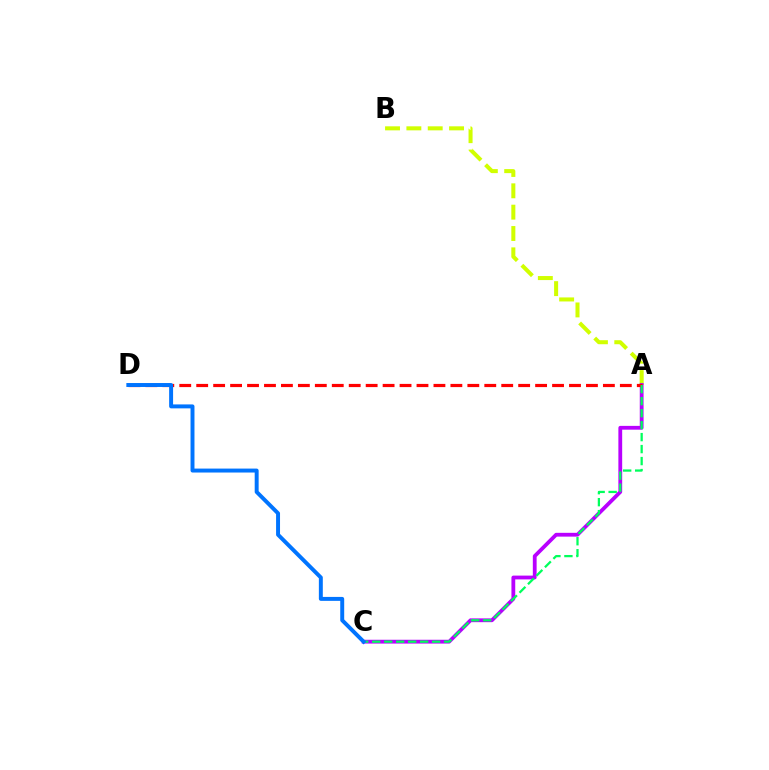{('A', 'B'): [{'color': '#d1ff00', 'line_style': 'dashed', 'thickness': 2.9}], ('A', 'C'): [{'color': '#b900ff', 'line_style': 'solid', 'thickness': 2.74}, {'color': '#00ff5c', 'line_style': 'dashed', 'thickness': 1.63}], ('A', 'D'): [{'color': '#ff0000', 'line_style': 'dashed', 'thickness': 2.3}], ('C', 'D'): [{'color': '#0074ff', 'line_style': 'solid', 'thickness': 2.84}]}